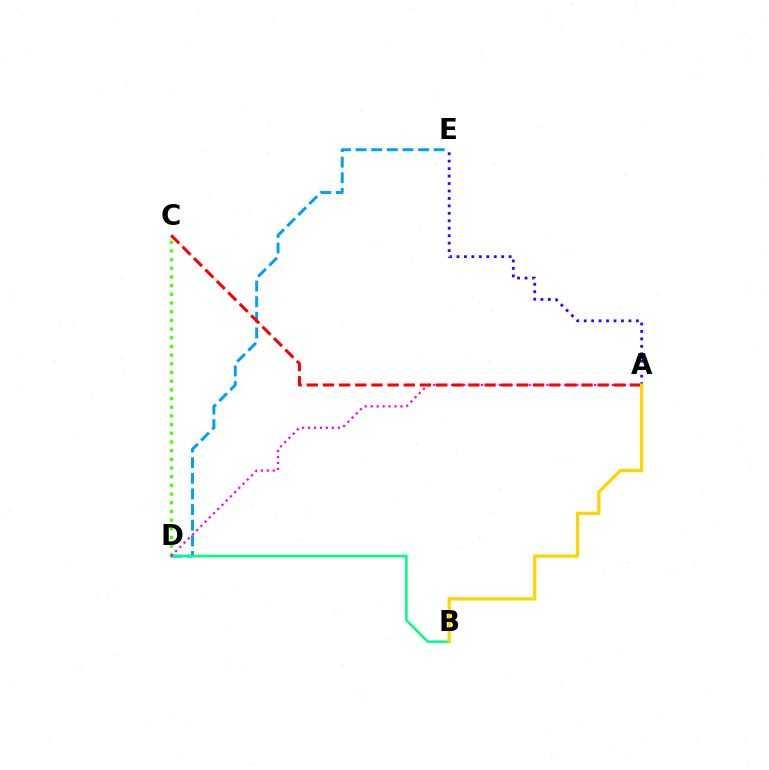{('C', 'D'): [{'color': '#4fff00', 'line_style': 'dotted', 'thickness': 2.36}], ('D', 'E'): [{'color': '#009eff', 'line_style': 'dashed', 'thickness': 2.12}], ('B', 'D'): [{'color': '#00ff86', 'line_style': 'solid', 'thickness': 1.85}], ('A', 'E'): [{'color': '#3700ff', 'line_style': 'dotted', 'thickness': 2.02}], ('A', 'D'): [{'color': '#ff00ed', 'line_style': 'dotted', 'thickness': 1.62}], ('A', 'C'): [{'color': '#ff0000', 'line_style': 'dashed', 'thickness': 2.2}], ('A', 'B'): [{'color': '#ffd500', 'line_style': 'solid', 'thickness': 2.34}]}